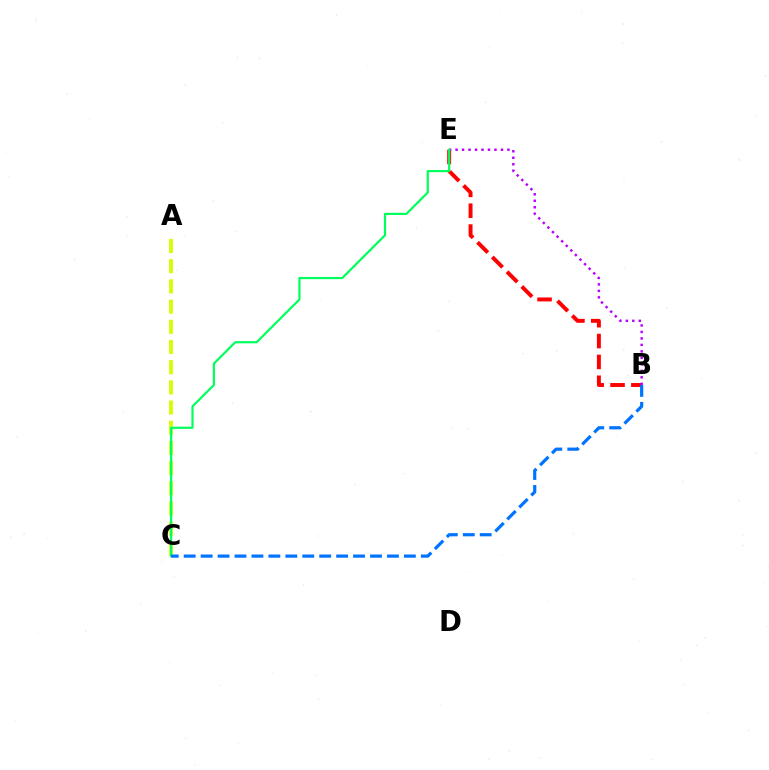{('B', 'E'): [{'color': '#ff0000', 'line_style': 'dashed', 'thickness': 2.83}, {'color': '#b900ff', 'line_style': 'dotted', 'thickness': 1.76}], ('A', 'C'): [{'color': '#d1ff00', 'line_style': 'dashed', 'thickness': 2.74}], ('C', 'E'): [{'color': '#00ff5c', 'line_style': 'solid', 'thickness': 1.57}], ('B', 'C'): [{'color': '#0074ff', 'line_style': 'dashed', 'thickness': 2.3}]}